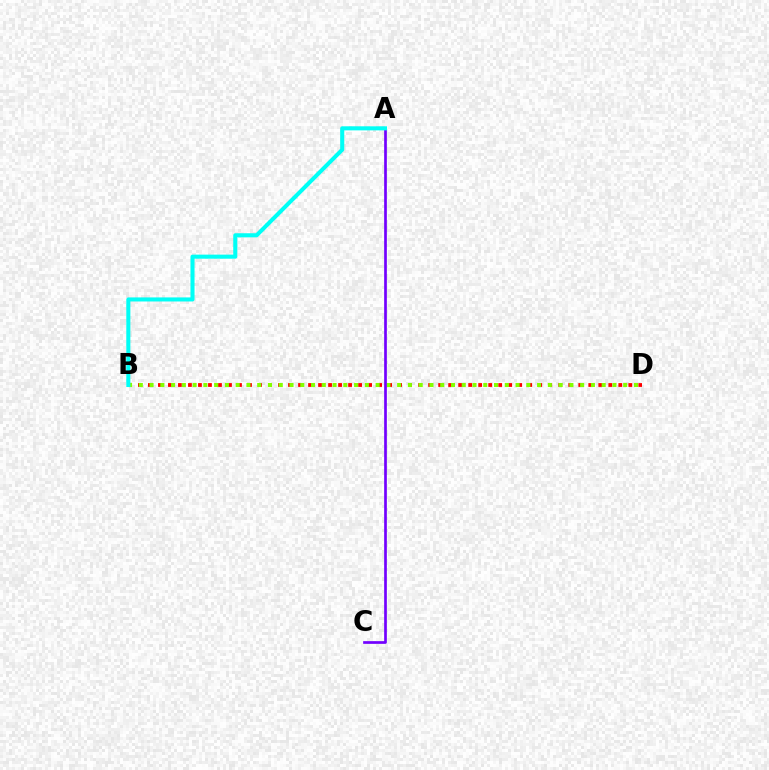{('B', 'D'): [{'color': '#ff0000', 'line_style': 'dotted', 'thickness': 2.72}, {'color': '#84ff00', 'line_style': 'dotted', 'thickness': 2.92}], ('A', 'C'): [{'color': '#7200ff', 'line_style': 'solid', 'thickness': 1.94}], ('A', 'B'): [{'color': '#00fff6', 'line_style': 'solid', 'thickness': 2.92}]}